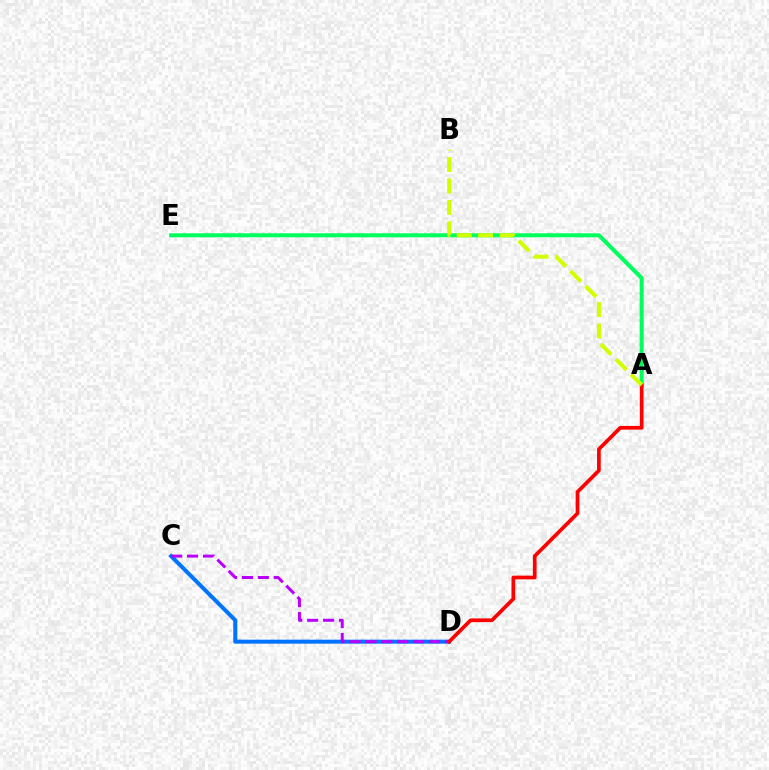{('C', 'D'): [{'color': '#0074ff', 'line_style': 'solid', 'thickness': 2.87}, {'color': '#b900ff', 'line_style': 'dashed', 'thickness': 2.16}], ('A', 'E'): [{'color': '#00ff5c', 'line_style': 'solid', 'thickness': 2.9}], ('A', 'D'): [{'color': '#ff0000', 'line_style': 'solid', 'thickness': 2.67}], ('A', 'B'): [{'color': '#d1ff00', 'line_style': 'dashed', 'thickness': 2.91}]}